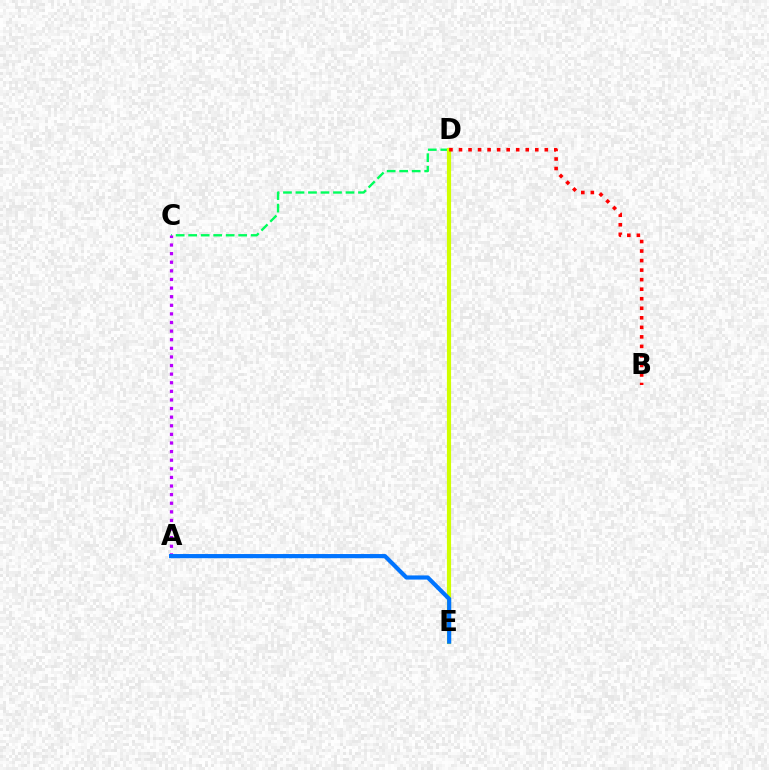{('C', 'D'): [{'color': '#00ff5c', 'line_style': 'dashed', 'thickness': 1.7}], ('D', 'E'): [{'color': '#d1ff00', 'line_style': 'solid', 'thickness': 3.0}], ('A', 'C'): [{'color': '#b900ff', 'line_style': 'dotted', 'thickness': 2.34}], ('B', 'D'): [{'color': '#ff0000', 'line_style': 'dotted', 'thickness': 2.59}], ('A', 'E'): [{'color': '#0074ff', 'line_style': 'solid', 'thickness': 2.99}]}